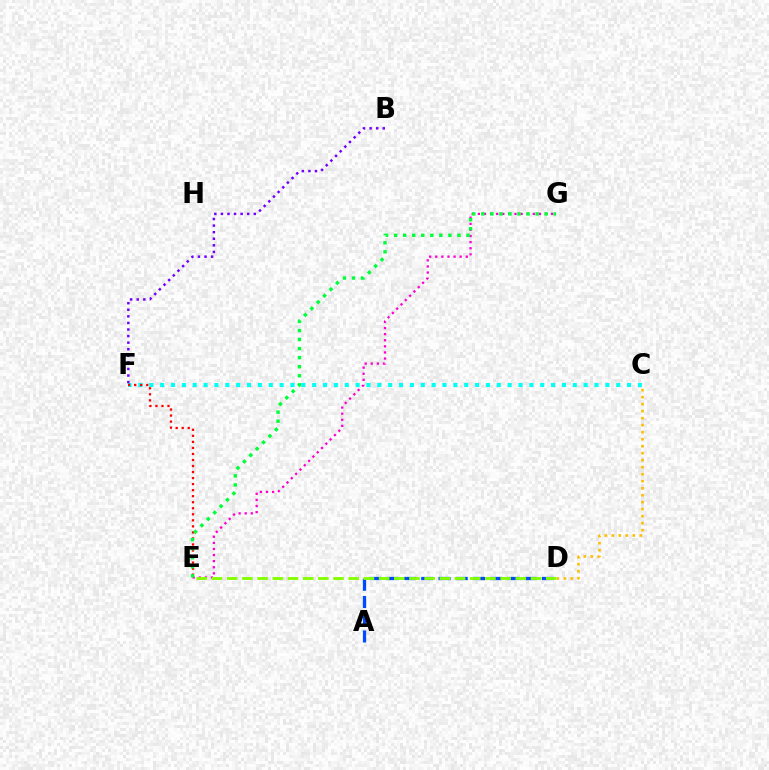{('C', 'F'): [{'color': '#00fff6', 'line_style': 'dotted', 'thickness': 2.95}], ('B', 'F'): [{'color': '#7200ff', 'line_style': 'dotted', 'thickness': 1.79}], ('E', 'F'): [{'color': '#ff0000', 'line_style': 'dotted', 'thickness': 1.64}], ('C', 'D'): [{'color': '#ffbd00', 'line_style': 'dotted', 'thickness': 1.9}], ('E', 'G'): [{'color': '#ff00cf', 'line_style': 'dotted', 'thickness': 1.66}, {'color': '#00ff39', 'line_style': 'dotted', 'thickness': 2.46}], ('A', 'D'): [{'color': '#004bff', 'line_style': 'dashed', 'thickness': 2.34}], ('D', 'E'): [{'color': '#84ff00', 'line_style': 'dashed', 'thickness': 2.06}]}